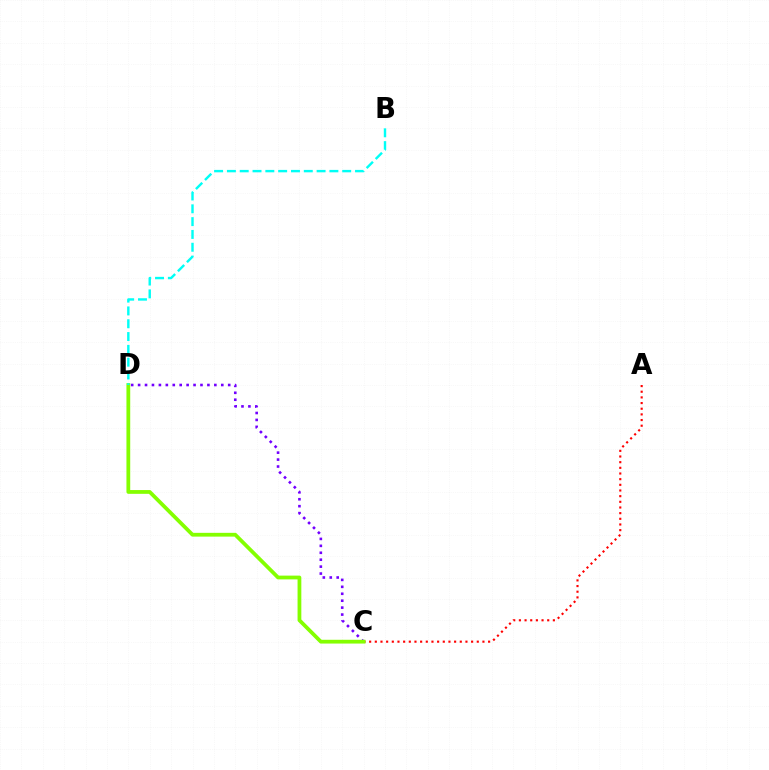{('A', 'C'): [{'color': '#ff0000', 'line_style': 'dotted', 'thickness': 1.54}], ('C', 'D'): [{'color': '#7200ff', 'line_style': 'dotted', 'thickness': 1.88}, {'color': '#84ff00', 'line_style': 'solid', 'thickness': 2.72}], ('B', 'D'): [{'color': '#00fff6', 'line_style': 'dashed', 'thickness': 1.74}]}